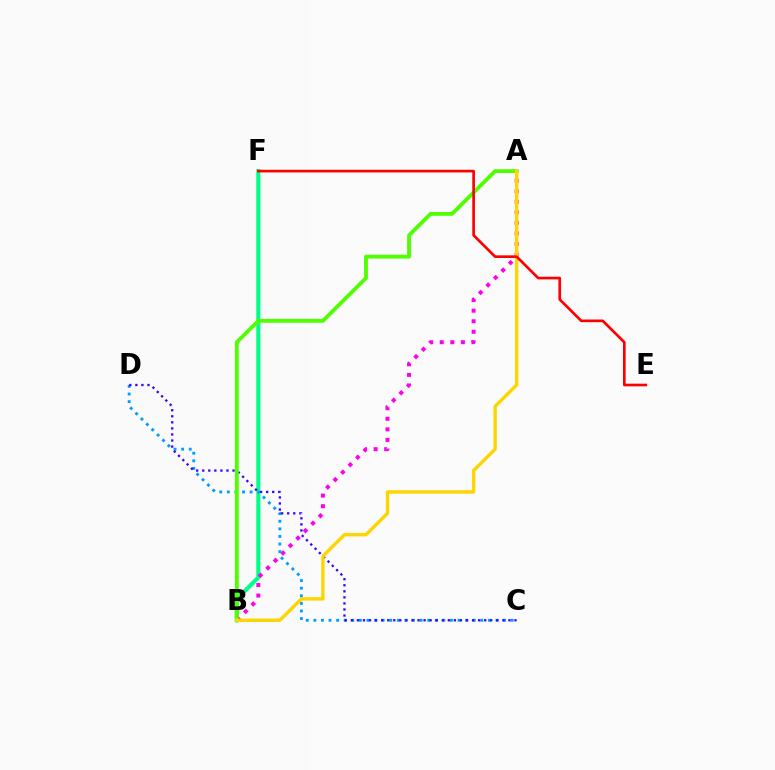{('B', 'F'): [{'color': '#00ff86', 'line_style': 'solid', 'thickness': 2.95}], ('A', 'B'): [{'color': '#ff00ed', 'line_style': 'dotted', 'thickness': 2.87}, {'color': '#4fff00', 'line_style': 'solid', 'thickness': 2.75}, {'color': '#ffd500', 'line_style': 'solid', 'thickness': 2.44}], ('C', 'D'): [{'color': '#009eff', 'line_style': 'dotted', 'thickness': 2.06}, {'color': '#3700ff', 'line_style': 'dotted', 'thickness': 1.65}], ('E', 'F'): [{'color': '#ff0000', 'line_style': 'solid', 'thickness': 1.93}]}